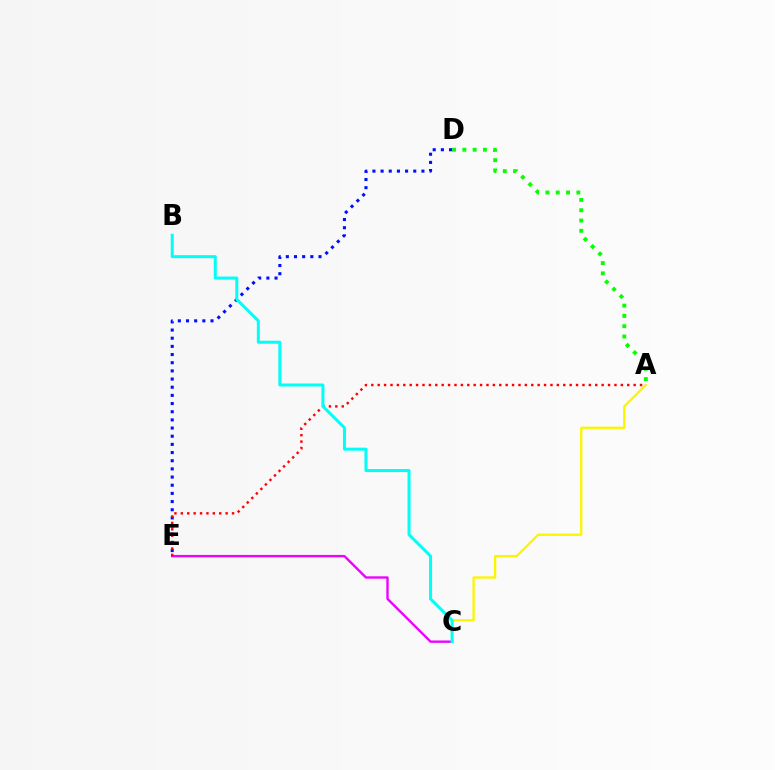{('C', 'E'): [{'color': '#ee00ff', 'line_style': 'solid', 'thickness': 1.7}], ('A', 'D'): [{'color': '#08ff00', 'line_style': 'dotted', 'thickness': 2.8}], ('A', 'C'): [{'color': '#fcf500', 'line_style': 'solid', 'thickness': 1.66}], ('D', 'E'): [{'color': '#0010ff', 'line_style': 'dotted', 'thickness': 2.22}], ('A', 'E'): [{'color': '#ff0000', 'line_style': 'dotted', 'thickness': 1.74}], ('B', 'C'): [{'color': '#00fff6', 'line_style': 'solid', 'thickness': 2.17}]}